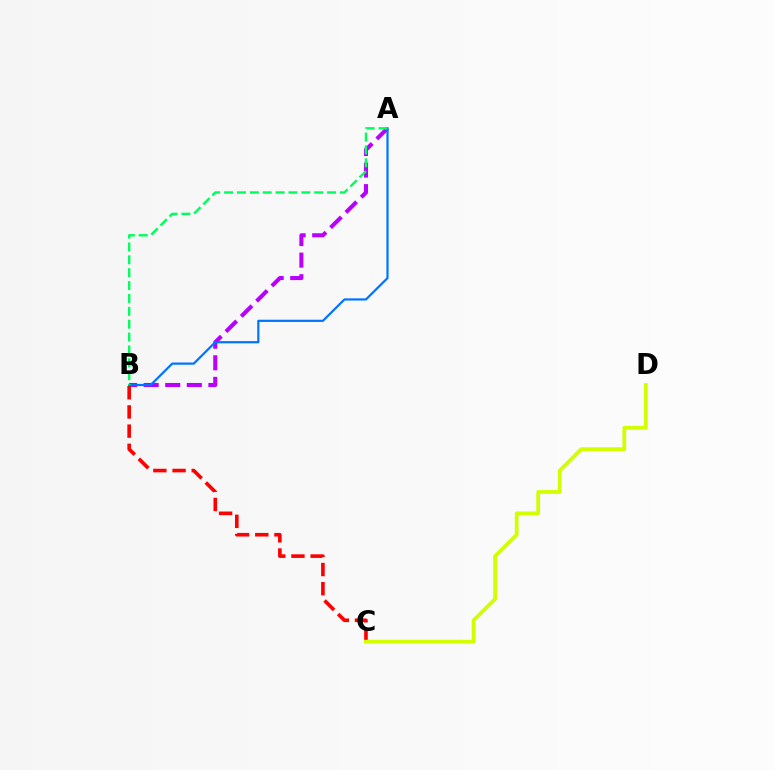{('A', 'B'): [{'color': '#b900ff', 'line_style': 'dashed', 'thickness': 2.93}, {'color': '#0074ff', 'line_style': 'solid', 'thickness': 1.59}, {'color': '#00ff5c', 'line_style': 'dashed', 'thickness': 1.75}], ('B', 'C'): [{'color': '#ff0000', 'line_style': 'dashed', 'thickness': 2.61}], ('C', 'D'): [{'color': '#d1ff00', 'line_style': 'solid', 'thickness': 2.72}]}